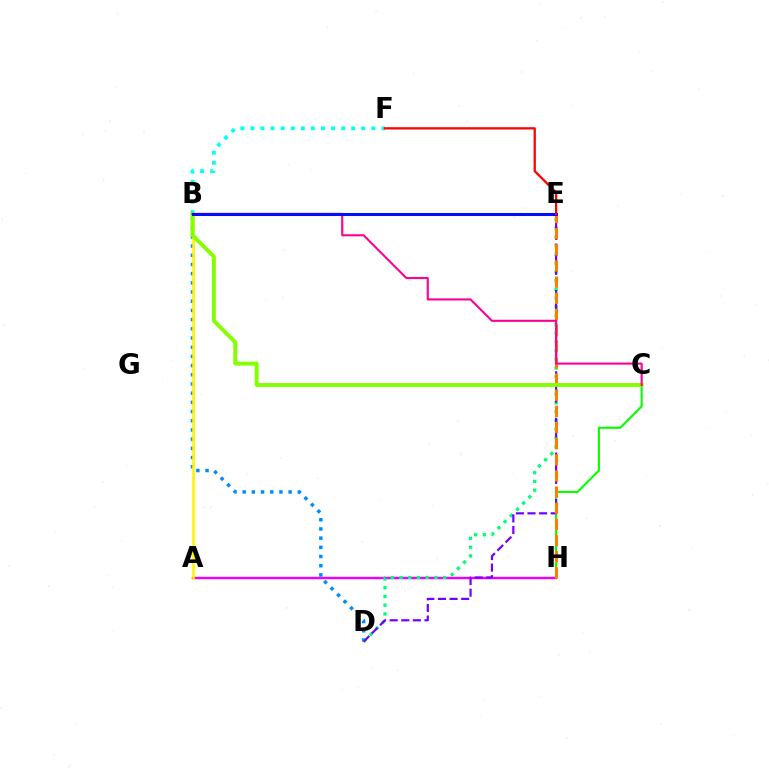{('B', 'F'): [{'color': '#00fff6', 'line_style': 'dotted', 'thickness': 2.74}], ('B', 'D'): [{'color': '#008cff', 'line_style': 'dotted', 'thickness': 2.5}], ('A', 'H'): [{'color': '#ee00ff', 'line_style': 'solid', 'thickness': 1.75}], ('D', 'E'): [{'color': '#00ff74', 'line_style': 'dotted', 'thickness': 2.37}, {'color': '#7200ff', 'line_style': 'dashed', 'thickness': 1.58}], ('C', 'H'): [{'color': '#08ff00', 'line_style': 'solid', 'thickness': 1.53}], ('A', 'B'): [{'color': '#fcf500', 'line_style': 'solid', 'thickness': 1.87}], ('E', 'H'): [{'color': '#ff7c00', 'line_style': 'dashed', 'thickness': 2.19}], ('B', 'C'): [{'color': '#84ff00', 'line_style': 'solid', 'thickness': 2.82}, {'color': '#ff0094', 'line_style': 'solid', 'thickness': 1.51}], ('B', 'E'): [{'color': '#0010ff', 'line_style': 'solid', 'thickness': 2.19}], ('E', 'F'): [{'color': '#ff0000', 'line_style': 'solid', 'thickness': 1.63}]}